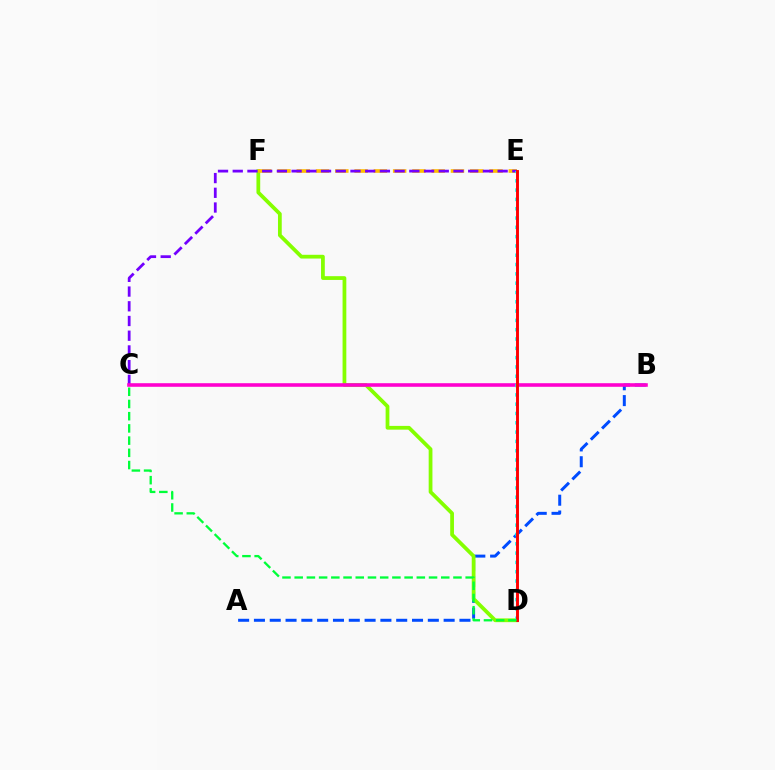{('A', 'B'): [{'color': '#004bff', 'line_style': 'dashed', 'thickness': 2.15}], ('D', 'F'): [{'color': '#84ff00', 'line_style': 'solid', 'thickness': 2.71}], ('E', 'F'): [{'color': '#ffbd00', 'line_style': 'dashed', 'thickness': 2.62}], ('C', 'E'): [{'color': '#7200ff', 'line_style': 'dashed', 'thickness': 2.0}], ('B', 'C'): [{'color': '#ff00cf', 'line_style': 'solid', 'thickness': 2.58}], ('D', 'E'): [{'color': '#00fff6', 'line_style': 'dotted', 'thickness': 2.53}, {'color': '#ff0000', 'line_style': 'solid', 'thickness': 2.1}], ('C', 'D'): [{'color': '#00ff39', 'line_style': 'dashed', 'thickness': 1.66}]}